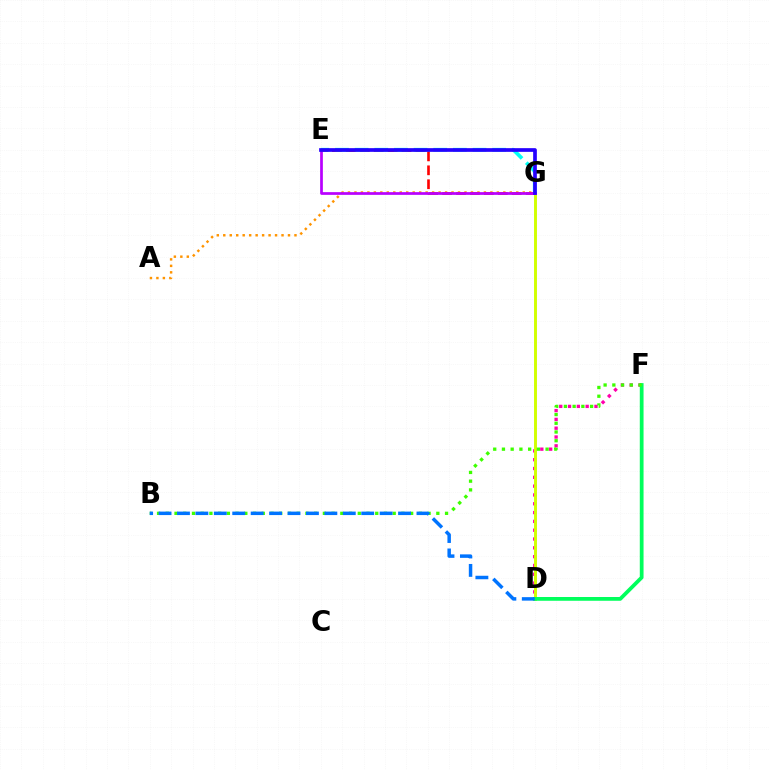{('D', 'F'): [{'color': '#ff00ac', 'line_style': 'dotted', 'thickness': 2.39}, {'color': '#00ff5c', 'line_style': 'solid', 'thickness': 2.71}], ('D', 'G'): [{'color': '#d1ff00', 'line_style': 'solid', 'thickness': 2.11}], ('A', 'G'): [{'color': '#ff9400', 'line_style': 'dotted', 'thickness': 1.76}], ('E', 'G'): [{'color': '#ff0000', 'line_style': 'dashed', 'thickness': 1.89}, {'color': '#00fff6', 'line_style': 'dashed', 'thickness': 2.67}, {'color': '#b900ff', 'line_style': 'solid', 'thickness': 1.96}, {'color': '#2500ff', 'line_style': 'solid', 'thickness': 2.66}], ('B', 'F'): [{'color': '#3dff00', 'line_style': 'dotted', 'thickness': 2.37}], ('B', 'D'): [{'color': '#0074ff', 'line_style': 'dashed', 'thickness': 2.5}]}